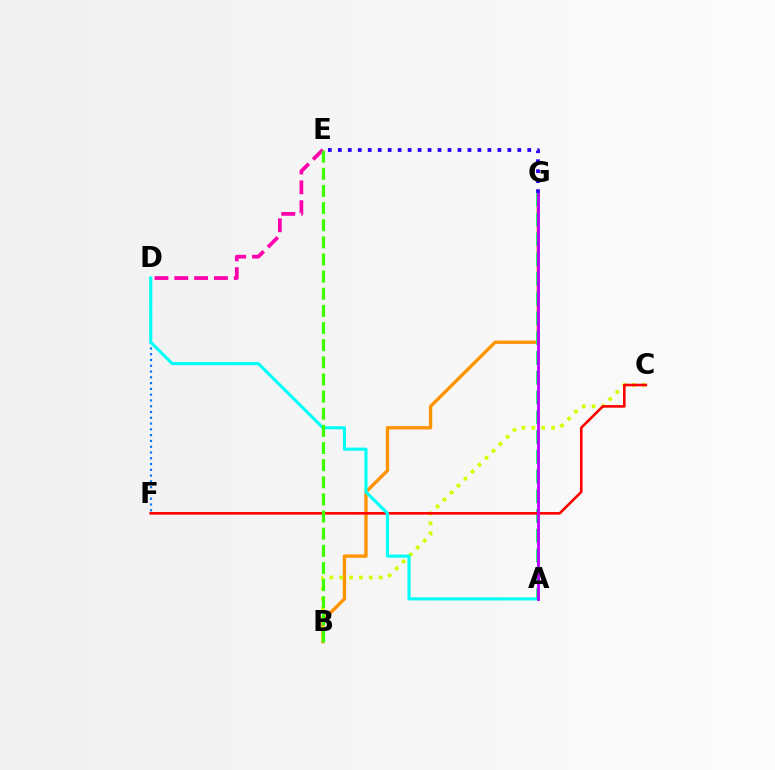{('B', 'G'): [{'color': '#ff9400', 'line_style': 'solid', 'thickness': 2.41}], ('B', 'C'): [{'color': '#d1ff00', 'line_style': 'dotted', 'thickness': 2.68}], ('D', 'F'): [{'color': '#0074ff', 'line_style': 'dotted', 'thickness': 1.57}], ('D', 'E'): [{'color': '#ff00ac', 'line_style': 'dashed', 'thickness': 2.69}], ('A', 'G'): [{'color': '#00ff5c', 'line_style': 'dashed', 'thickness': 2.68}, {'color': '#b900ff', 'line_style': 'solid', 'thickness': 2.03}], ('C', 'F'): [{'color': '#ff0000', 'line_style': 'solid', 'thickness': 1.87}], ('A', 'D'): [{'color': '#00fff6', 'line_style': 'solid', 'thickness': 2.23}], ('B', 'E'): [{'color': '#3dff00', 'line_style': 'dashed', 'thickness': 2.33}], ('E', 'G'): [{'color': '#2500ff', 'line_style': 'dotted', 'thickness': 2.71}]}